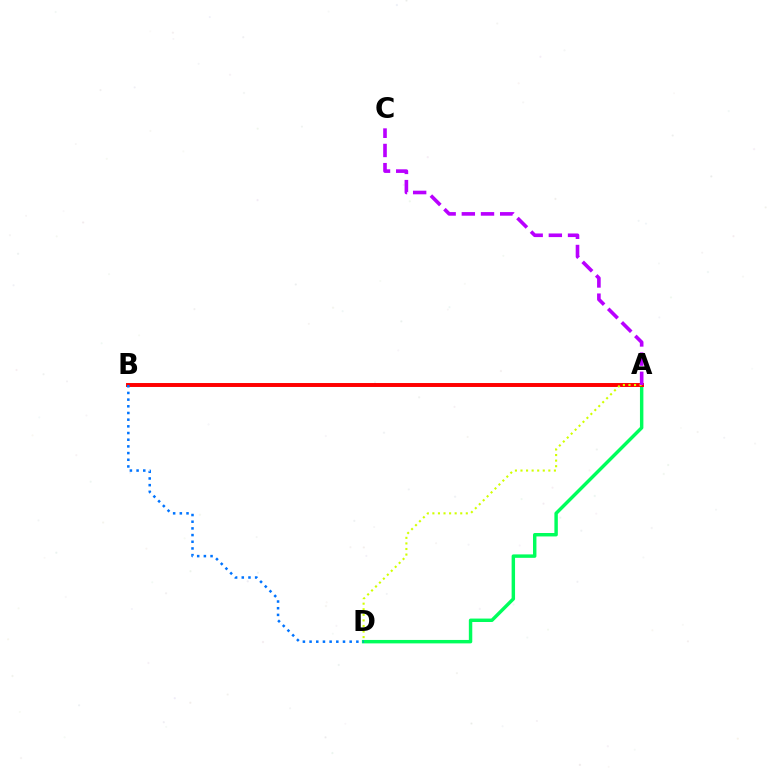{('A', 'D'): [{'color': '#00ff5c', 'line_style': 'solid', 'thickness': 2.47}, {'color': '#d1ff00', 'line_style': 'dotted', 'thickness': 1.51}], ('A', 'B'): [{'color': '#ff0000', 'line_style': 'solid', 'thickness': 2.83}], ('B', 'D'): [{'color': '#0074ff', 'line_style': 'dotted', 'thickness': 1.82}], ('A', 'C'): [{'color': '#b900ff', 'line_style': 'dashed', 'thickness': 2.6}]}